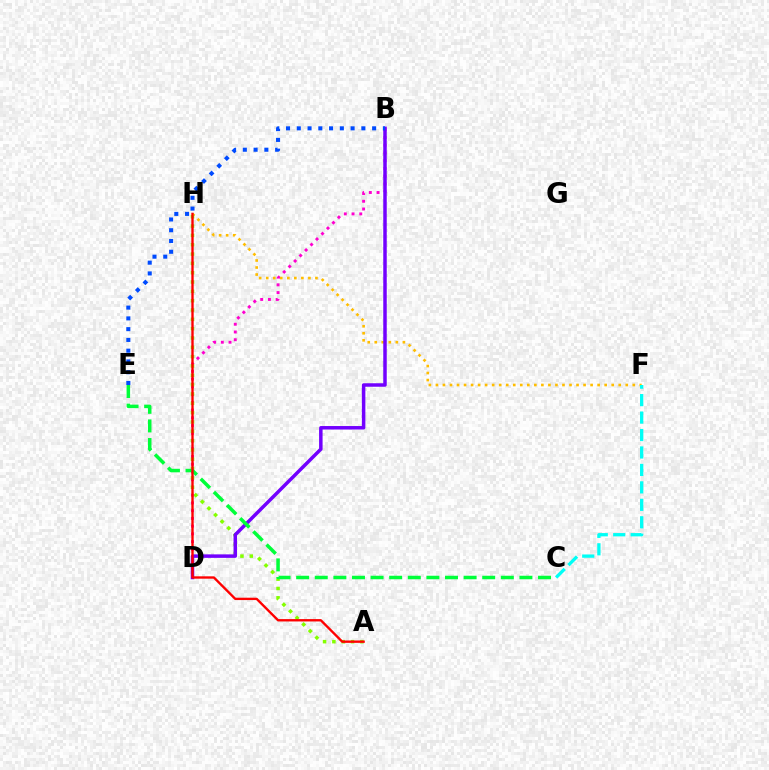{('B', 'D'): [{'color': '#ff00cf', 'line_style': 'dotted', 'thickness': 2.1}, {'color': '#7200ff', 'line_style': 'solid', 'thickness': 2.51}], ('F', 'H'): [{'color': '#ffbd00', 'line_style': 'dotted', 'thickness': 1.91}], ('A', 'H'): [{'color': '#84ff00', 'line_style': 'dotted', 'thickness': 2.53}, {'color': '#ff0000', 'line_style': 'solid', 'thickness': 1.7}], ('C', 'F'): [{'color': '#00fff6', 'line_style': 'dashed', 'thickness': 2.37}], ('C', 'E'): [{'color': '#00ff39', 'line_style': 'dashed', 'thickness': 2.53}], ('B', 'E'): [{'color': '#004bff', 'line_style': 'dotted', 'thickness': 2.92}]}